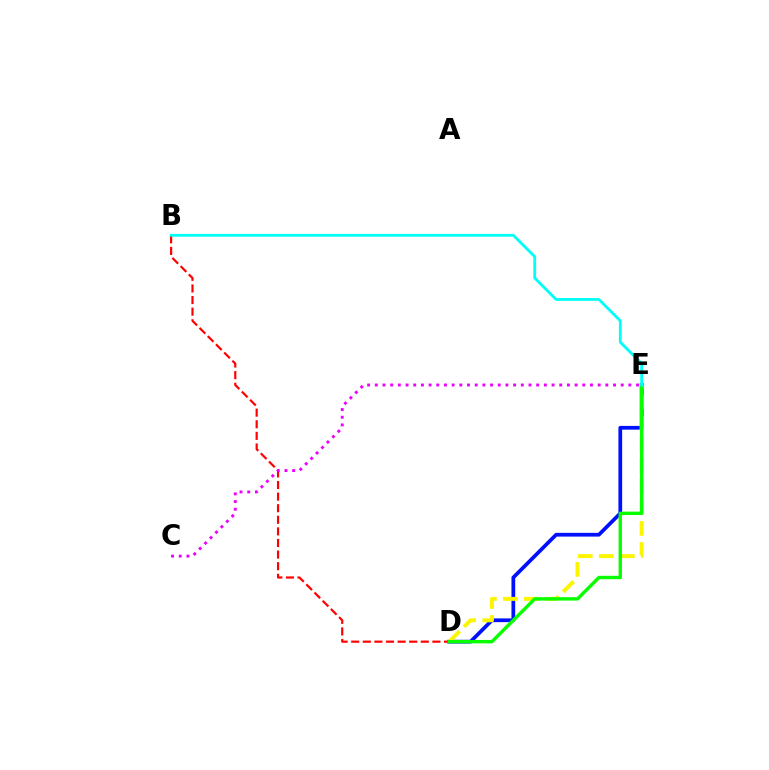{('D', 'E'): [{'color': '#0010ff', 'line_style': 'solid', 'thickness': 2.69}, {'color': '#fcf500', 'line_style': 'dashed', 'thickness': 2.86}, {'color': '#08ff00', 'line_style': 'solid', 'thickness': 2.44}], ('B', 'D'): [{'color': '#ff0000', 'line_style': 'dashed', 'thickness': 1.58}], ('C', 'E'): [{'color': '#ee00ff', 'line_style': 'dotted', 'thickness': 2.09}], ('B', 'E'): [{'color': '#00fff6', 'line_style': 'solid', 'thickness': 2.02}]}